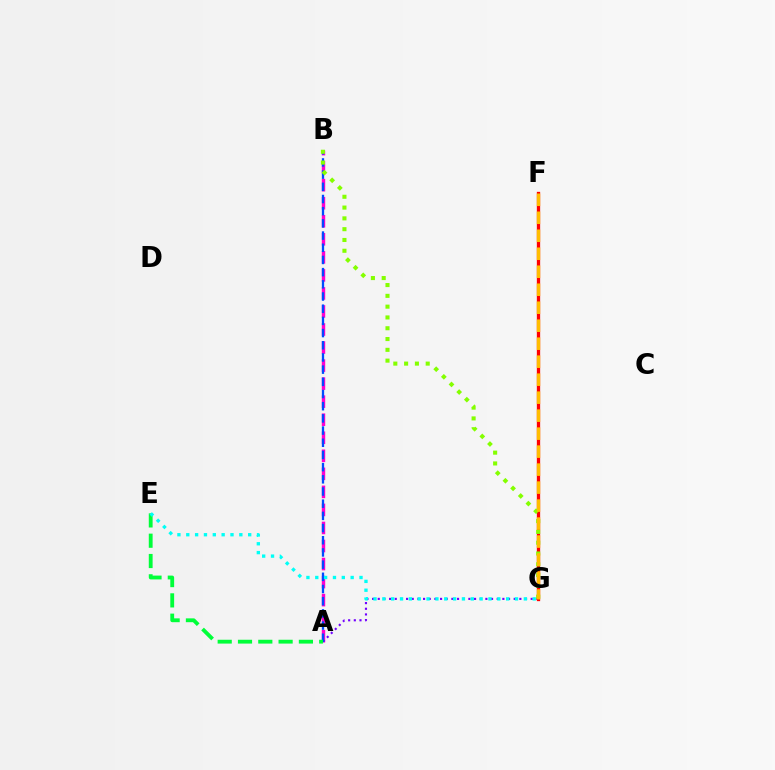{('A', 'B'): [{'color': '#ff00cf', 'line_style': 'dashed', 'thickness': 2.45}, {'color': '#004bff', 'line_style': 'dashed', 'thickness': 1.66}], ('A', 'G'): [{'color': '#7200ff', 'line_style': 'dotted', 'thickness': 1.54}], ('F', 'G'): [{'color': '#ff0000', 'line_style': 'solid', 'thickness': 2.38}, {'color': '#ffbd00', 'line_style': 'dashed', 'thickness': 2.44}], ('A', 'E'): [{'color': '#00ff39', 'line_style': 'dashed', 'thickness': 2.76}], ('B', 'G'): [{'color': '#84ff00', 'line_style': 'dotted', 'thickness': 2.93}], ('E', 'G'): [{'color': '#00fff6', 'line_style': 'dotted', 'thickness': 2.4}]}